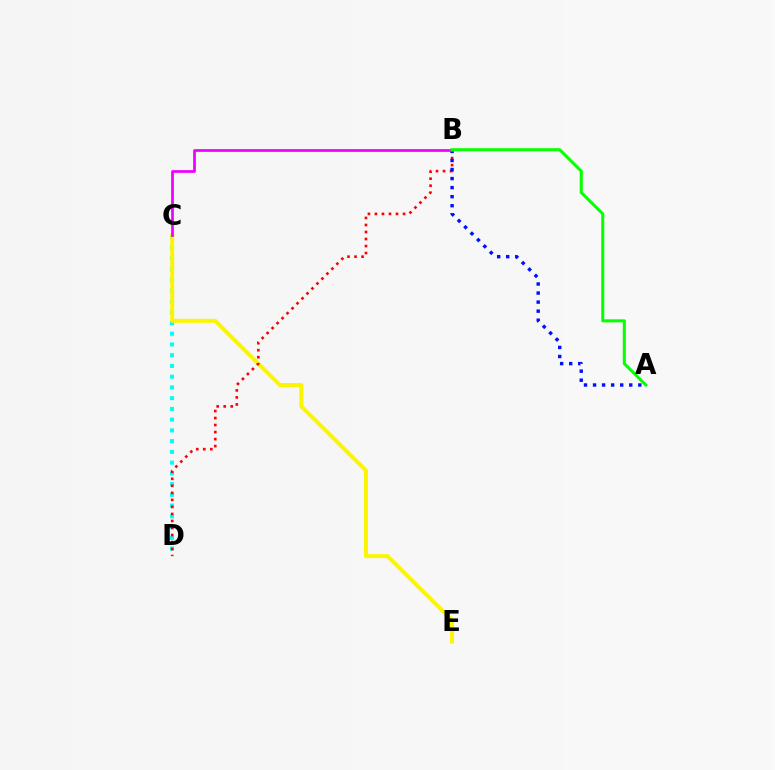{('C', 'D'): [{'color': '#00fff6', 'line_style': 'dotted', 'thickness': 2.92}], ('C', 'E'): [{'color': '#fcf500', 'line_style': 'solid', 'thickness': 2.86}], ('B', 'D'): [{'color': '#ff0000', 'line_style': 'dotted', 'thickness': 1.91}], ('A', 'B'): [{'color': '#0010ff', 'line_style': 'dotted', 'thickness': 2.46}, {'color': '#08ff00', 'line_style': 'solid', 'thickness': 2.2}], ('B', 'C'): [{'color': '#ee00ff', 'line_style': 'solid', 'thickness': 1.96}]}